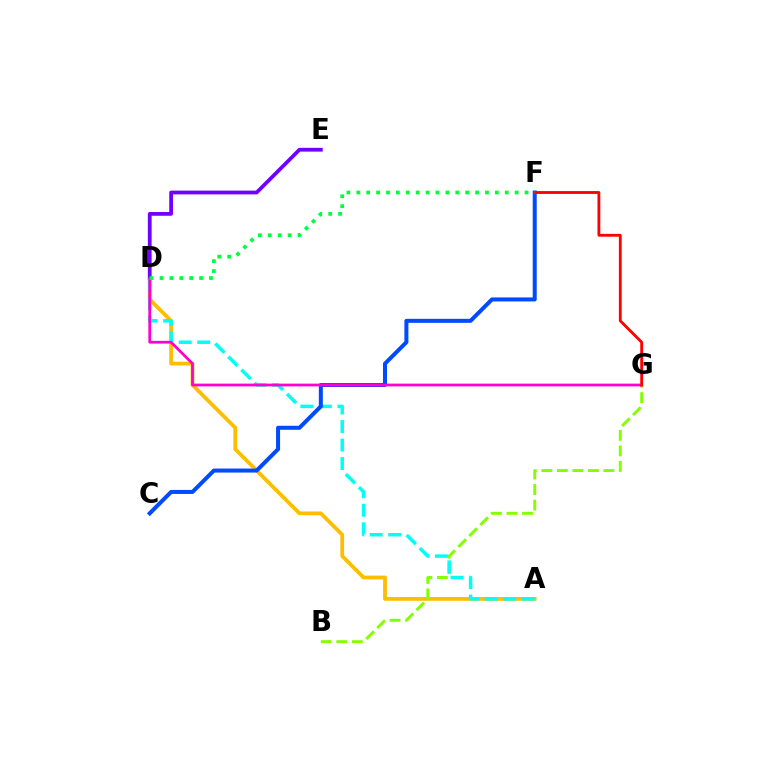{('A', 'D'): [{'color': '#ffbd00', 'line_style': 'solid', 'thickness': 2.72}, {'color': '#00fff6', 'line_style': 'dashed', 'thickness': 2.52}], ('B', 'G'): [{'color': '#84ff00', 'line_style': 'dashed', 'thickness': 2.11}], ('D', 'E'): [{'color': '#7200ff', 'line_style': 'solid', 'thickness': 2.71}], ('C', 'F'): [{'color': '#004bff', 'line_style': 'solid', 'thickness': 2.89}], ('D', 'G'): [{'color': '#ff00cf', 'line_style': 'solid', 'thickness': 1.98}], ('F', 'G'): [{'color': '#ff0000', 'line_style': 'solid', 'thickness': 2.04}], ('D', 'F'): [{'color': '#00ff39', 'line_style': 'dotted', 'thickness': 2.69}]}